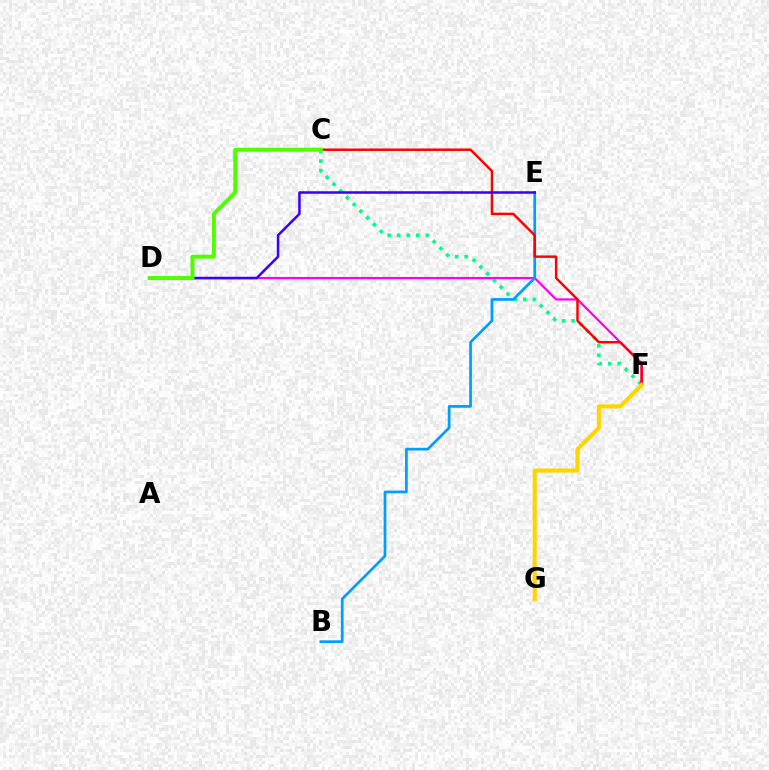{('C', 'F'): [{'color': '#00ff86', 'line_style': 'dotted', 'thickness': 2.59}, {'color': '#ff0000', 'line_style': 'solid', 'thickness': 1.76}], ('D', 'F'): [{'color': '#ff00ed', 'line_style': 'solid', 'thickness': 1.59}], ('B', 'E'): [{'color': '#009eff', 'line_style': 'solid', 'thickness': 1.96}], ('D', 'E'): [{'color': '#3700ff', 'line_style': 'solid', 'thickness': 1.81}], ('C', 'D'): [{'color': '#4fff00', 'line_style': 'solid', 'thickness': 2.86}], ('F', 'G'): [{'color': '#ffd500', 'line_style': 'solid', 'thickness': 2.96}]}